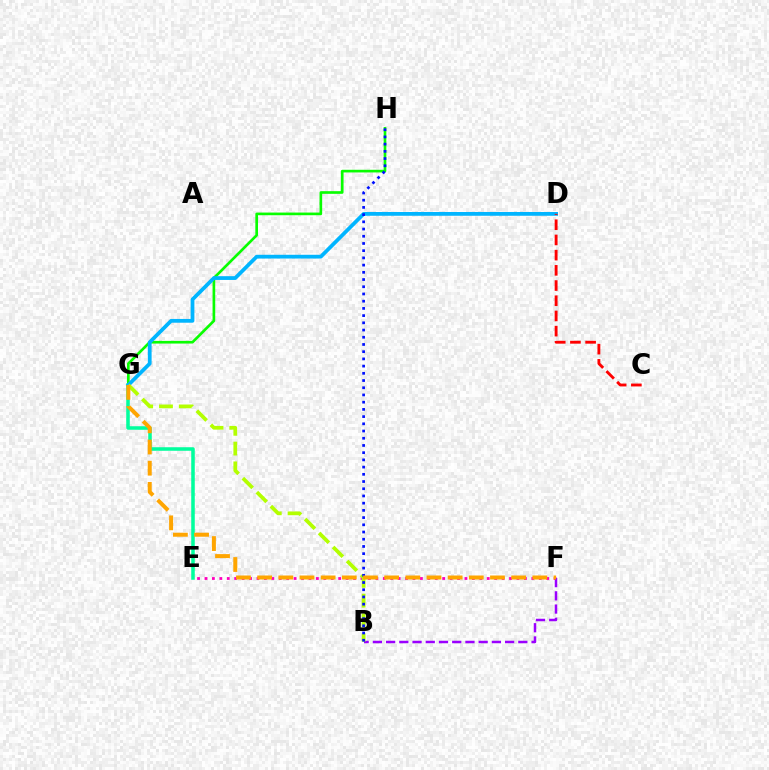{('E', 'F'): [{'color': '#ff00bd', 'line_style': 'dotted', 'thickness': 2.02}], ('E', 'G'): [{'color': '#00ff9d', 'line_style': 'solid', 'thickness': 2.54}], ('B', 'F'): [{'color': '#9b00ff', 'line_style': 'dashed', 'thickness': 1.8}], ('G', 'H'): [{'color': '#08ff00', 'line_style': 'solid', 'thickness': 1.91}], ('D', 'G'): [{'color': '#00b5ff', 'line_style': 'solid', 'thickness': 2.71}], ('B', 'G'): [{'color': '#b3ff00', 'line_style': 'dashed', 'thickness': 2.69}], ('C', 'D'): [{'color': '#ff0000', 'line_style': 'dashed', 'thickness': 2.06}], ('B', 'H'): [{'color': '#0010ff', 'line_style': 'dotted', 'thickness': 1.96}], ('F', 'G'): [{'color': '#ffa500', 'line_style': 'dashed', 'thickness': 2.88}]}